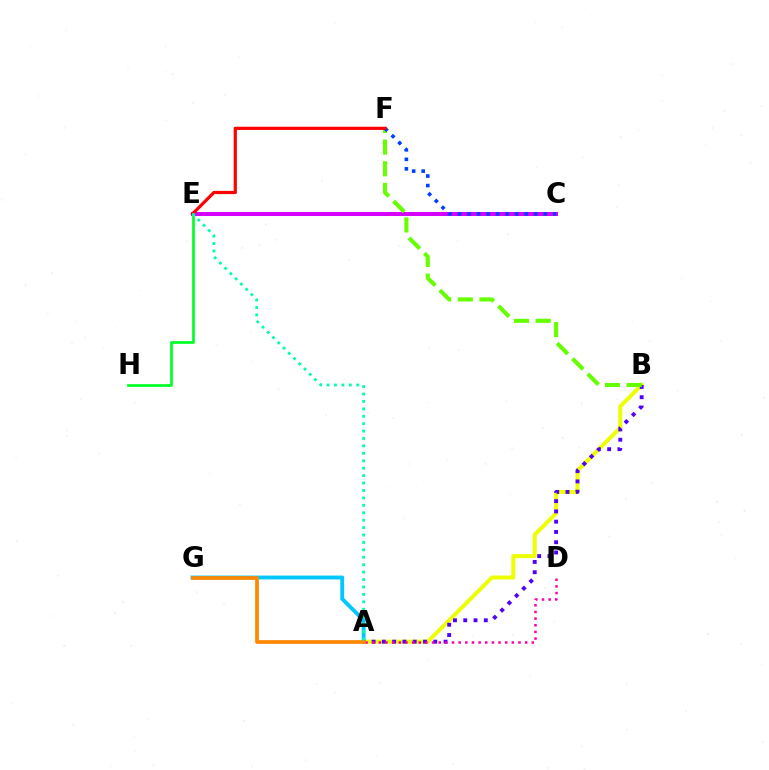{('A', 'B'): [{'color': '#eeff00', 'line_style': 'solid', 'thickness': 2.87}, {'color': '#4f00ff', 'line_style': 'dotted', 'thickness': 2.79}], ('A', 'G'): [{'color': '#00c7ff', 'line_style': 'solid', 'thickness': 2.77}, {'color': '#ff8800', 'line_style': 'solid', 'thickness': 2.68}], ('C', 'E'): [{'color': '#d600ff', 'line_style': 'solid', 'thickness': 2.9}], ('A', 'D'): [{'color': '#ff00a0', 'line_style': 'dotted', 'thickness': 1.81}], ('B', 'F'): [{'color': '#66ff00', 'line_style': 'dashed', 'thickness': 2.94}], ('C', 'F'): [{'color': '#003fff', 'line_style': 'dotted', 'thickness': 2.59}], ('E', 'F'): [{'color': '#ff0000', 'line_style': 'solid', 'thickness': 2.31}], ('E', 'H'): [{'color': '#00ff27', 'line_style': 'solid', 'thickness': 1.94}], ('A', 'E'): [{'color': '#00ffaf', 'line_style': 'dotted', 'thickness': 2.02}]}